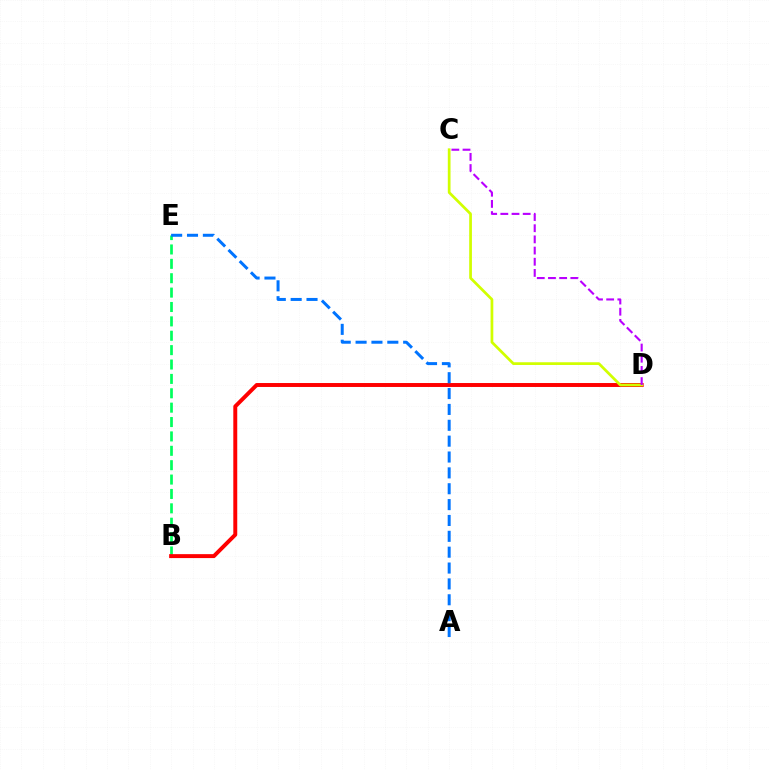{('B', 'E'): [{'color': '#00ff5c', 'line_style': 'dashed', 'thickness': 1.95}], ('B', 'D'): [{'color': '#ff0000', 'line_style': 'solid', 'thickness': 2.84}], ('A', 'E'): [{'color': '#0074ff', 'line_style': 'dashed', 'thickness': 2.15}], ('C', 'D'): [{'color': '#d1ff00', 'line_style': 'solid', 'thickness': 1.97}, {'color': '#b900ff', 'line_style': 'dashed', 'thickness': 1.52}]}